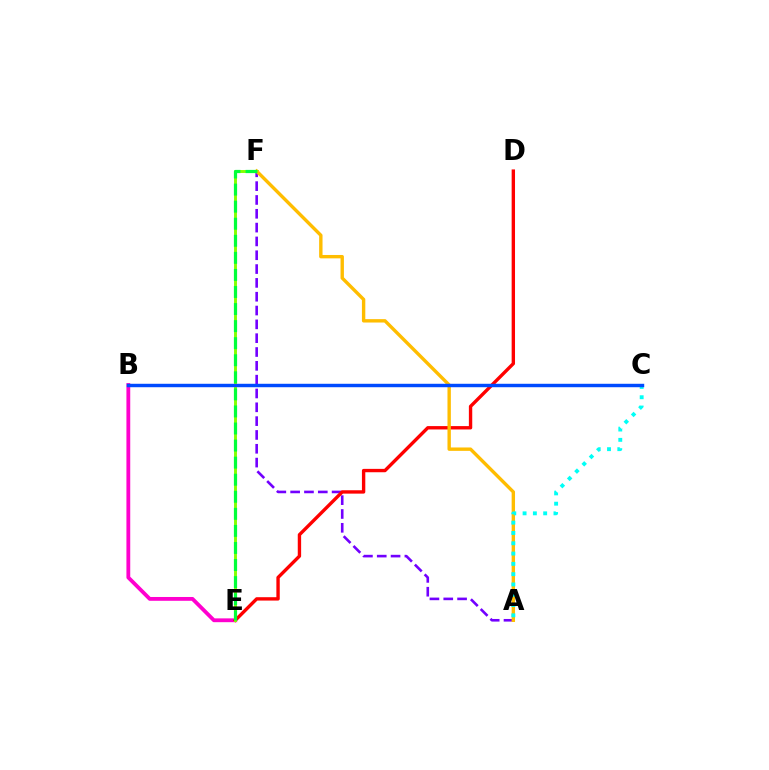{('B', 'E'): [{'color': '#ff00cf', 'line_style': 'solid', 'thickness': 2.74}], ('A', 'F'): [{'color': '#7200ff', 'line_style': 'dashed', 'thickness': 1.88}, {'color': '#ffbd00', 'line_style': 'solid', 'thickness': 2.44}], ('D', 'E'): [{'color': '#ff0000', 'line_style': 'solid', 'thickness': 2.43}], ('E', 'F'): [{'color': '#84ff00', 'line_style': 'solid', 'thickness': 2.1}, {'color': '#00ff39', 'line_style': 'dashed', 'thickness': 2.32}], ('A', 'C'): [{'color': '#00fff6', 'line_style': 'dotted', 'thickness': 2.8}], ('B', 'C'): [{'color': '#004bff', 'line_style': 'solid', 'thickness': 2.48}]}